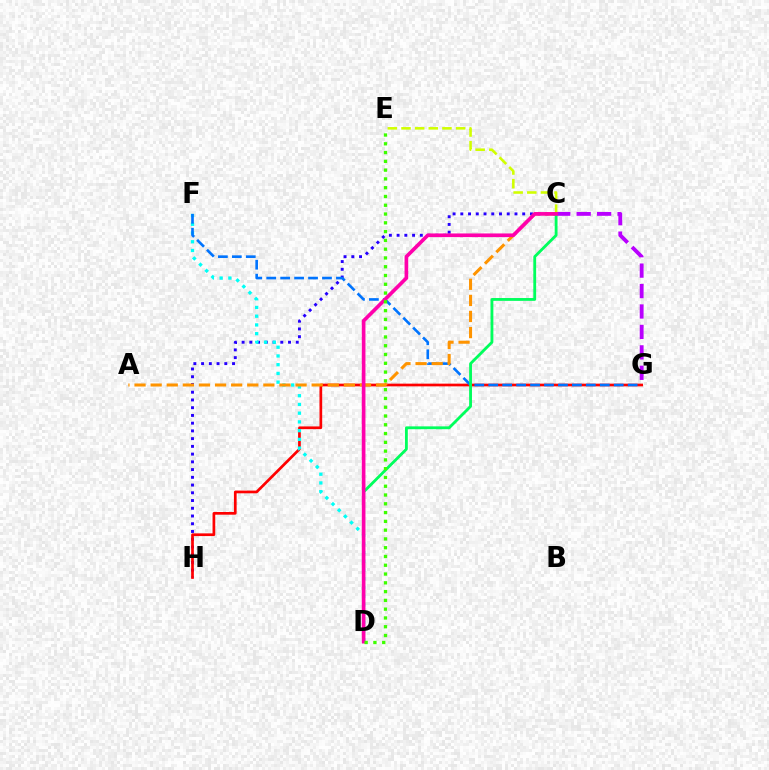{('C', 'H'): [{'color': '#2500ff', 'line_style': 'dotted', 'thickness': 2.1}], ('G', 'H'): [{'color': '#ff0000', 'line_style': 'solid', 'thickness': 1.95}], ('D', 'F'): [{'color': '#00fff6', 'line_style': 'dotted', 'thickness': 2.37}], ('F', 'G'): [{'color': '#0074ff', 'line_style': 'dashed', 'thickness': 1.89}], ('C', 'G'): [{'color': '#b900ff', 'line_style': 'dashed', 'thickness': 2.78}], ('C', 'E'): [{'color': '#d1ff00', 'line_style': 'dashed', 'thickness': 1.85}], ('A', 'C'): [{'color': '#ff9400', 'line_style': 'dashed', 'thickness': 2.19}], ('C', 'D'): [{'color': '#00ff5c', 'line_style': 'solid', 'thickness': 2.03}, {'color': '#ff00ac', 'line_style': 'solid', 'thickness': 2.63}], ('D', 'E'): [{'color': '#3dff00', 'line_style': 'dotted', 'thickness': 2.39}]}